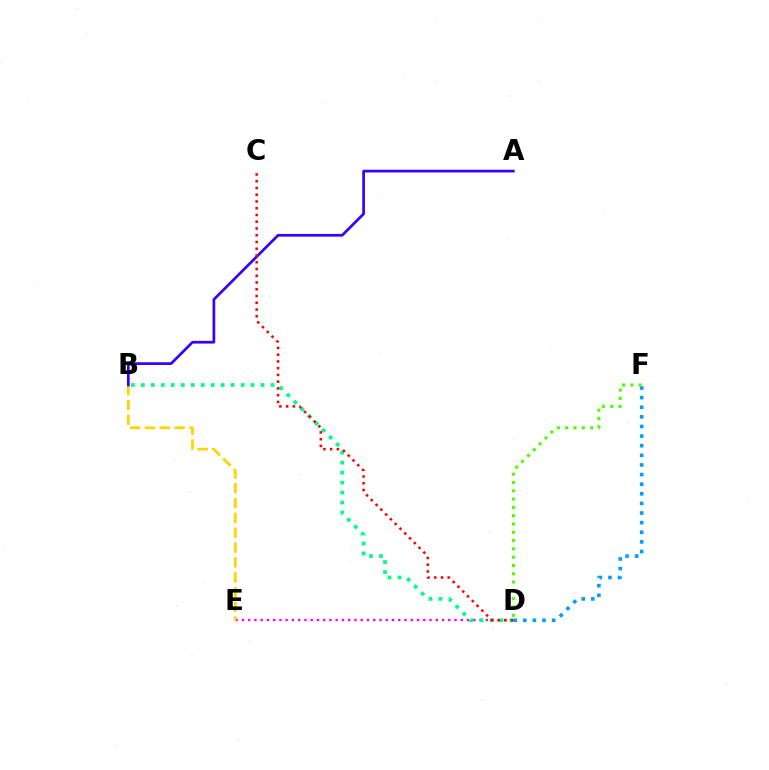{('D', 'F'): [{'color': '#009eff', 'line_style': 'dotted', 'thickness': 2.61}, {'color': '#4fff00', 'line_style': 'dotted', 'thickness': 2.25}], ('D', 'E'): [{'color': '#ff00ed', 'line_style': 'dotted', 'thickness': 1.7}], ('B', 'D'): [{'color': '#00ff86', 'line_style': 'dotted', 'thickness': 2.71}], ('B', 'E'): [{'color': '#ffd500', 'line_style': 'dashed', 'thickness': 2.01}], ('A', 'B'): [{'color': '#3700ff', 'line_style': 'solid', 'thickness': 1.95}], ('C', 'D'): [{'color': '#ff0000', 'line_style': 'dotted', 'thickness': 1.83}]}